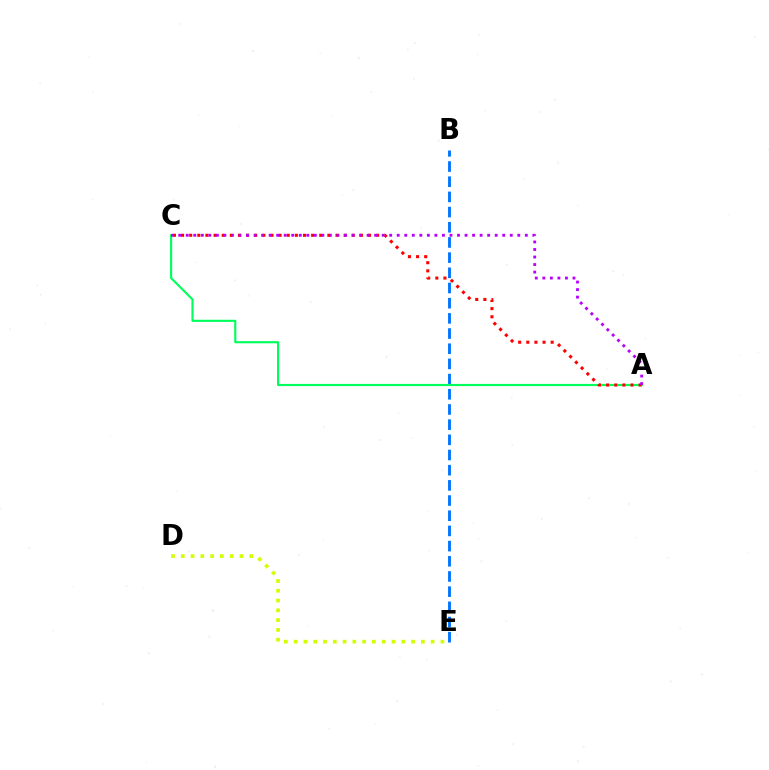{('B', 'E'): [{'color': '#0074ff', 'line_style': 'dashed', 'thickness': 2.06}], ('A', 'C'): [{'color': '#00ff5c', 'line_style': 'solid', 'thickness': 1.54}, {'color': '#ff0000', 'line_style': 'dotted', 'thickness': 2.21}, {'color': '#b900ff', 'line_style': 'dotted', 'thickness': 2.05}], ('D', 'E'): [{'color': '#d1ff00', 'line_style': 'dotted', 'thickness': 2.66}]}